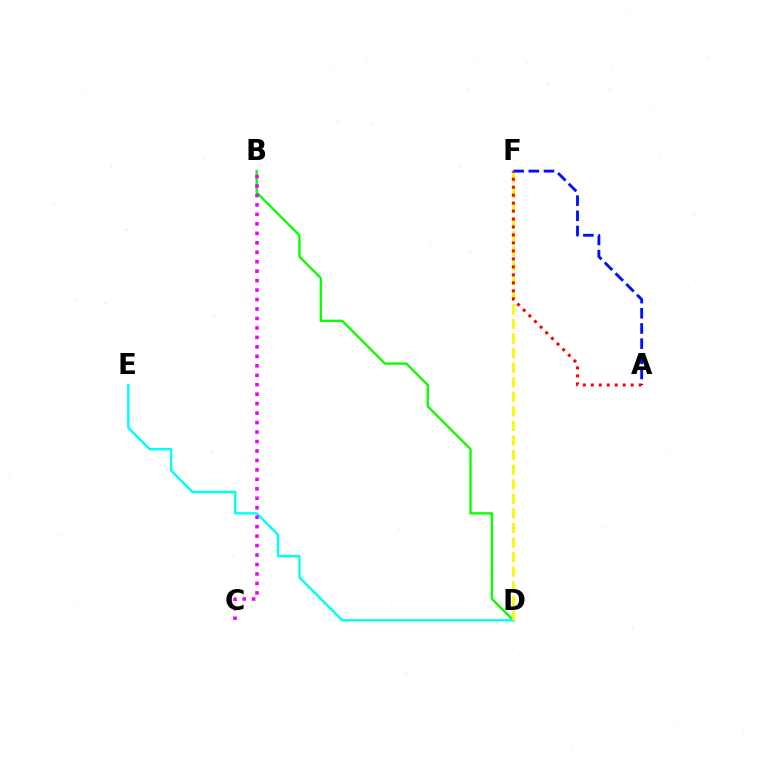{('B', 'D'): [{'color': '#08ff00', 'line_style': 'solid', 'thickness': 1.69}], ('A', 'F'): [{'color': '#0010ff', 'line_style': 'dashed', 'thickness': 2.06}, {'color': '#ff0000', 'line_style': 'dotted', 'thickness': 2.17}], ('D', 'E'): [{'color': '#00fff6', 'line_style': 'solid', 'thickness': 1.73}], ('D', 'F'): [{'color': '#fcf500', 'line_style': 'dashed', 'thickness': 1.98}], ('B', 'C'): [{'color': '#ee00ff', 'line_style': 'dotted', 'thickness': 2.57}]}